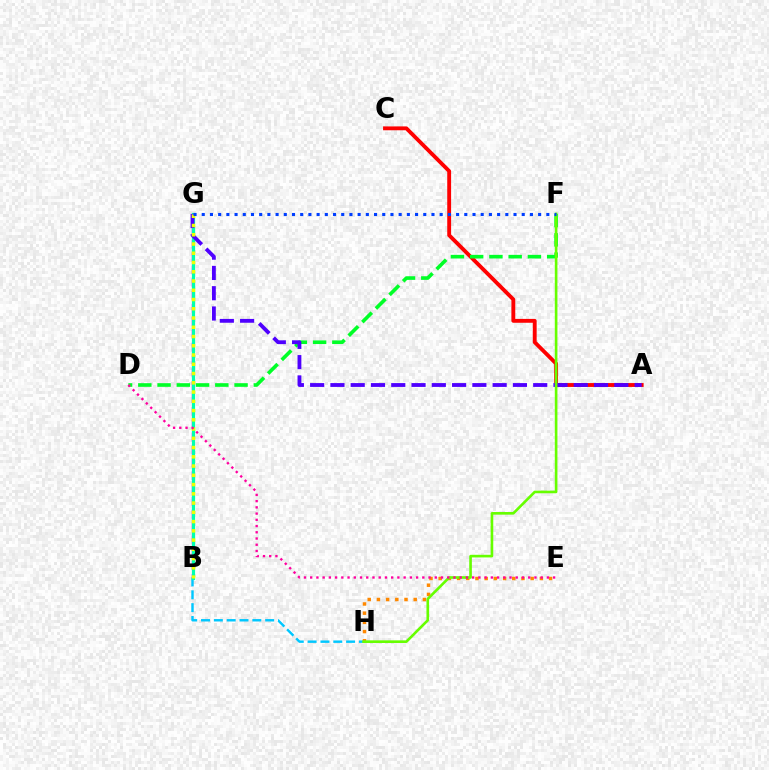{('B', 'H'): [{'color': '#00c7ff', 'line_style': 'dashed', 'thickness': 1.74}], ('B', 'G'): [{'color': '#d600ff', 'line_style': 'dashed', 'thickness': 1.75}, {'color': '#00ffaf', 'line_style': 'solid', 'thickness': 2.29}, {'color': '#eeff00', 'line_style': 'dotted', 'thickness': 2.51}], ('A', 'C'): [{'color': '#ff0000', 'line_style': 'solid', 'thickness': 2.78}], ('D', 'F'): [{'color': '#00ff27', 'line_style': 'dashed', 'thickness': 2.62}], ('E', 'H'): [{'color': '#ff8800', 'line_style': 'dotted', 'thickness': 2.5}], ('A', 'G'): [{'color': '#4f00ff', 'line_style': 'dashed', 'thickness': 2.75}], ('F', 'H'): [{'color': '#66ff00', 'line_style': 'solid', 'thickness': 1.89}], ('D', 'E'): [{'color': '#ff00a0', 'line_style': 'dotted', 'thickness': 1.69}], ('F', 'G'): [{'color': '#003fff', 'line_style': 'dotted', 'thickness': 2.23}]}